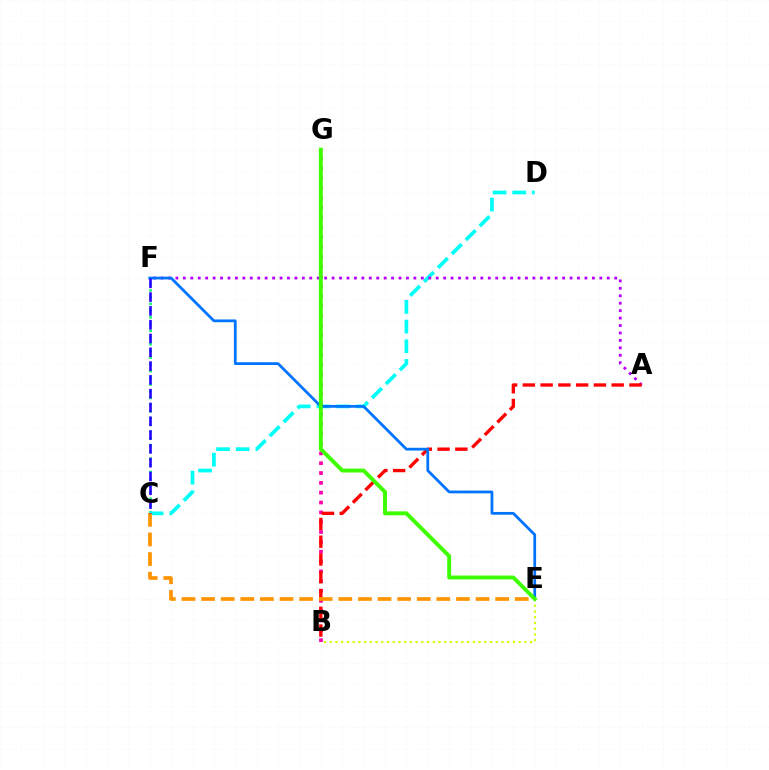{('C', 'F'): [{'color': '#00ff5c', 'line_style': 'dotted', 'thickness': 1.83}, {'color': '#2500ff', 'line_style': 'dashed', 'thickness': 1.87}], ('C', 'D'): [{'color': '#00fff6', 'line_style': 'dashed', 'thickness': 2.67}], ('B', 'G'): [{'color': '#ff00ac', 'line_style': 'dotted', 'thickness': 2.67}], ('A', 'F'): [{'color': '#b900ff', 'line_style': 'dotted', 'thickness': 2.02}], ('B', 'E'): [{'color': '#d1ff00', 'line_style': 'dotted', 'thickness': 1.56}], ('A', 'B'): [{'color': '#ff0000', 'line_style': 'dashed', 'thickness': 2.41}], ('C', 'E'): [{'color': '#ff9400', 'line_style': 'dashed', 'thickness': 2.66}], ('E', 'F'): [{'color': '#0074ff', 'line_style': 'solid', 'thickness': 1.99}], ('E', 'G'): [{'color': '#3dff00', 'line_style': 'solid', 'thickness': 2.82}]}